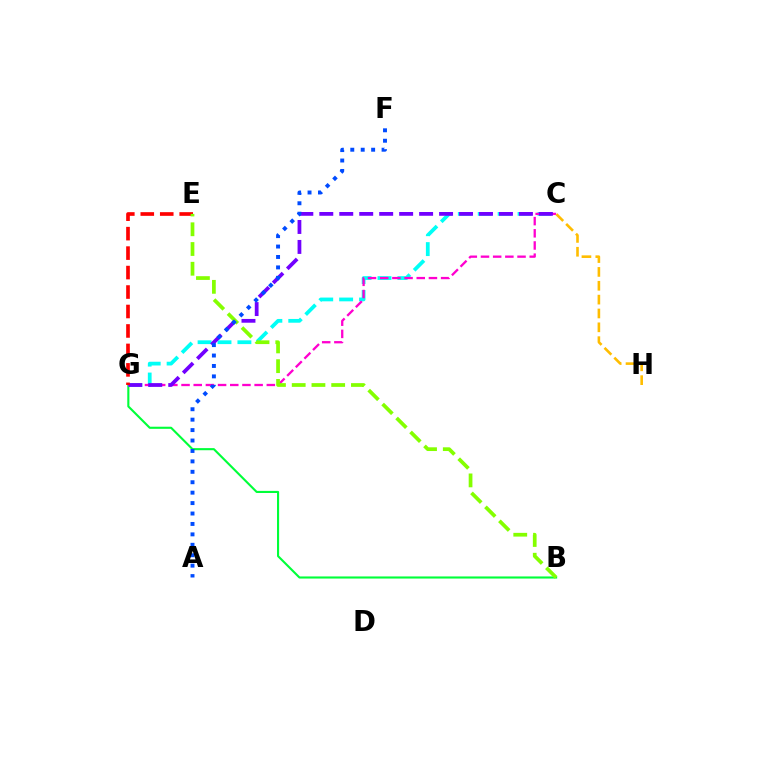{('B', 'G'): [{'color': '#00ff39', 'line_style': 'solid', 'thickness': 1.52}], ('C', 'G'): [{'color': '#00fff6', 'line_style': 'dashed', 'thickness': 2.7}, {'color': '#ff00cf', 'line_style': 'dashed', 'thickness': 1.66}, {'color': '#7200ff', 'line_style': 'dashed', 'thickness': 2.71}], ('C', 'H'): [{'color': '#ffbd00', 'line_style': 'dashed', 'thickness': 1.88}], ('E', 'G'): [{'color': '#ff0000', 'line_style': 'dashed', 'thickness': 2.64}], ('B', 'E'): [{'color': '#84ff00', 'line_style': 'dashed', 'thickness': 2.68}], ('A', 'F'): [{'color': '#004bff', 'line_style': 'dotted', 'thickness': 2.83}]}